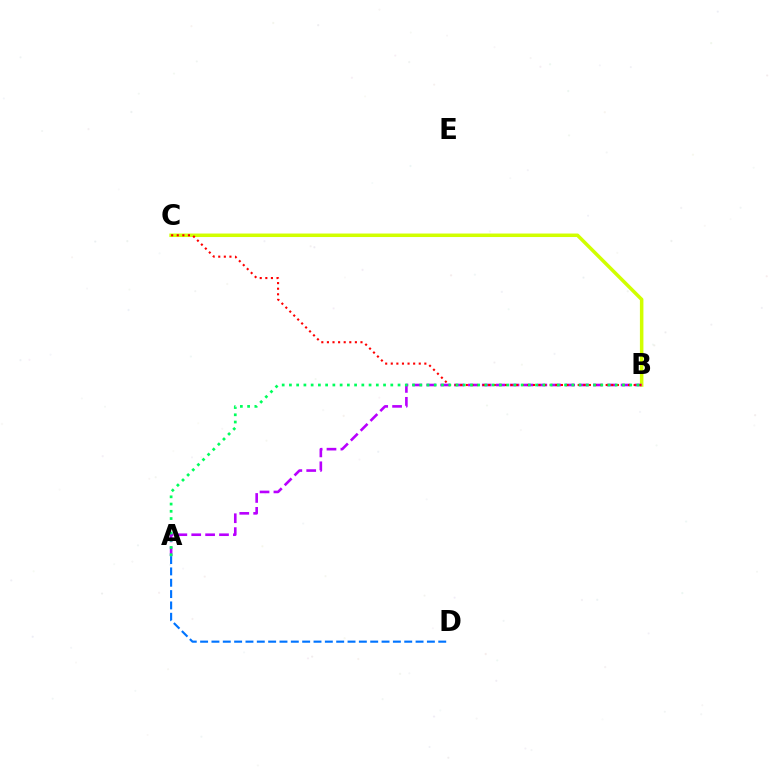{('B', 'C'): [{'color': '#d1ff00', 'line_style': 'solid', 'thickness': 2.53}, {'color': '#ff0000', 'line_style': 'dotted', 'thickness': 1.52}], ('A', 'D'): [{'color': '#0074ff', 'line_style': 'dashed', 'thickness': 1.54}], ('A', 'B'): [{'color': '#b900ff', 'line_style': 'dashed', 'thickness': 1.89}, {'color': '#00ff5c', 'line_style': 'dotted', 'thickness': 1.97}]}